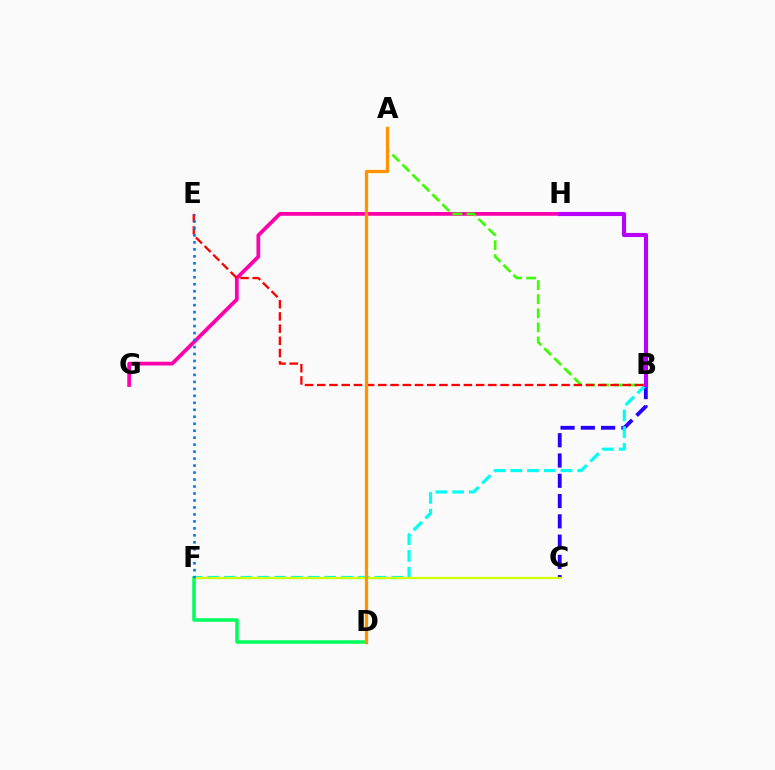{('G', 'H'): [{'color': '#ff00ac', 'line_style': 'solid', 'thickness': 2.71}], ('A', 'B'): [{'color': '#3dff00', 'line_style': 'dashed', 'thickness': 1.92}], ('B', 'C'): [{'color': '#2500ff', 'line_style': 'dashed', 'thickness': 2.76}], ('D', 'F'): [{'color': '#00ff5c', 'line_style': 'solid', 'thickness': 2.53}], ('B', 'F'): [{'color': '#00fff6', 'line_style': 'dashed', 'thickness': 2.27}], ('C', 'F'): [{'color': '#d1ff00', 'line_style': 'solid', 'thickness': 1.63}], ('B', 'H'): [{'color': '#b900ff', 'line_style': 'solid', 'thickness': 2.96}], ('B', 'E'): [{'color': '#ff0000', 'line_style': 'dashed', 'thickness': 1.66}], ('A', 'D'): [{'color': '#ff9400', 'line_style': 'solid', 'thickness': 2.37}], ('E', 'F'): [{'color': '#0074ff', 'line_style': 'dotted', 'thickness': 1.9}]}